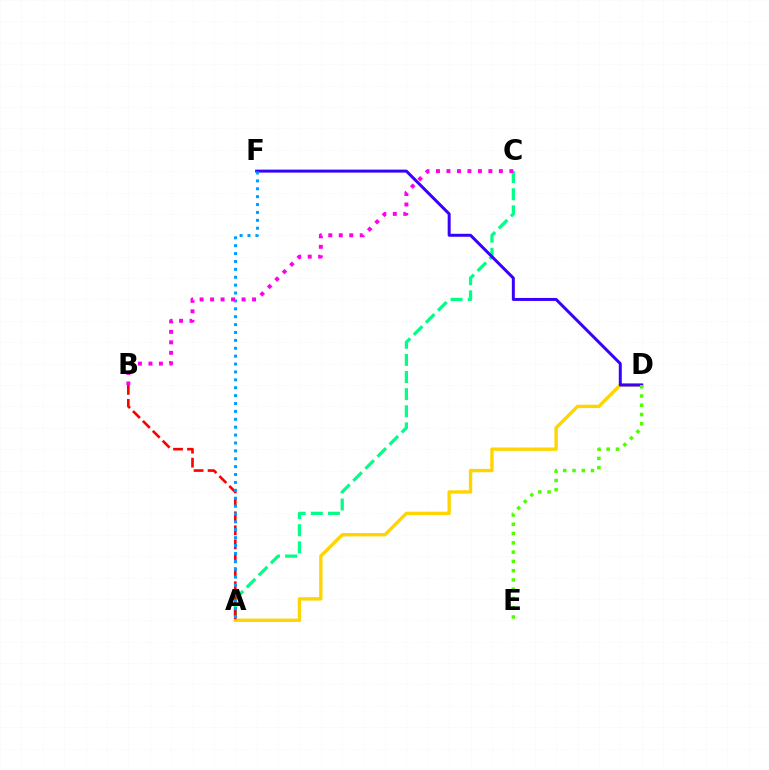{('A', 'D'): [{'color': '#ffd500', 'line_style': 'solid', 'thickness': 2.43}], ('A', 'C'): [{'color': '#00ff86', 'line_style': 'dashed', 'thickness': 2.33}], ('D', 'F'): [{'color': '#3700ff', 'line_style': 'solid', 'thickness': 2.15}], ('A', 'B'): [{'color': '#ff0000', 'line_style': 'dashed', 'thickness': 1.9}], ('A', 'F'): [{'color': '#009eff', 'line_style': 'dotted', 'thickness': 2.14}], ('B', 'C'): [{'color': '#ff00ed', 'line_style': 'dotted', 'thickness': 2.85}], ('D', 'E'): [{'color': '#4fff00', 'line_style': 'dotted', 'thickness': 2.52}]}